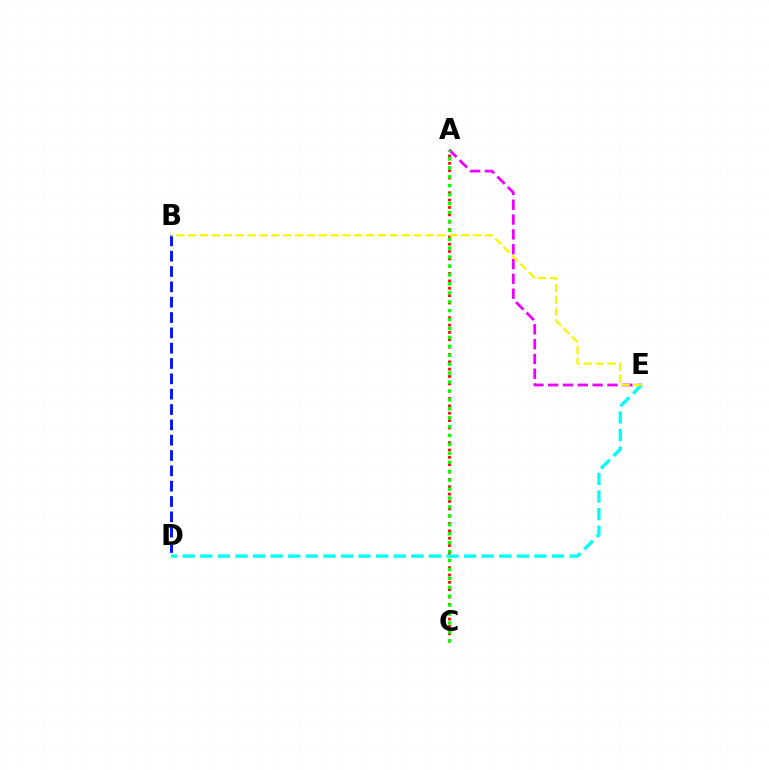{('A', 'E'): [{'color': '#ee00ff', 'line_style': 'dashed', 'thickness': 2.01}], ('D', 'E'): [{'color': '#00fff6', 'line_style': 'dashed', 'thickness': 2.39}], ('A', 'C'): [{'color': '#ff0000', 'line_style': 'dotted', 'thickness': 2.0}, {'color': '#08ff00', 'line_style': 'dotted', 'thickness': 2.42}], ('B', 'D'): [{'color': '#0010ff', 'line_style': 'dashed', 'thickness': 2.08}], ('B', 'E'): [{'color': '#fcf500', 'line_style': 'dashed', 'thickness': 1.61}]}